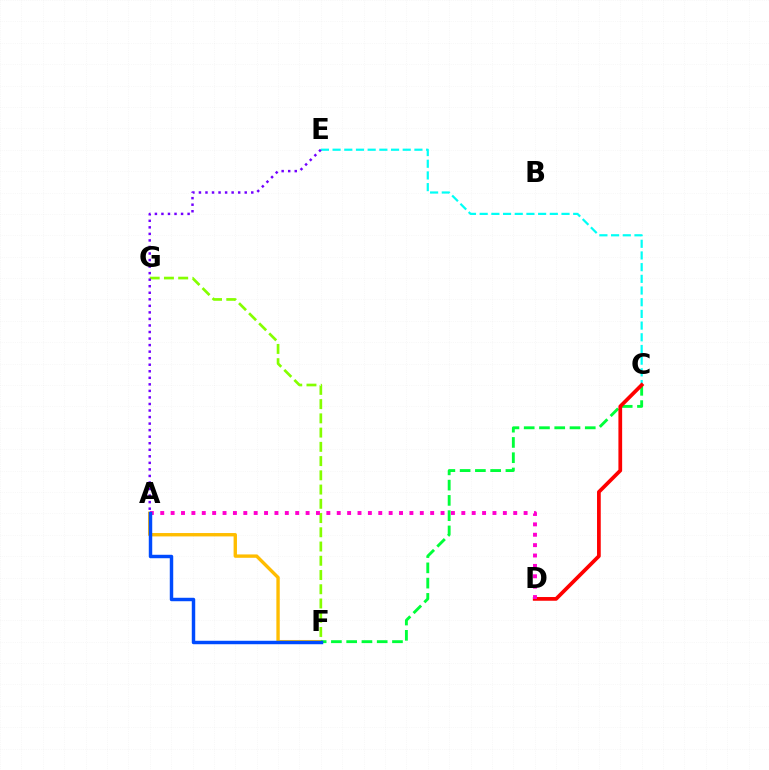{('A', 'F'): [{'color': '#ffbd00', 'line_style': 'solid', 'thickness': 2.43}, {'color': '#004bff', 'line_style': 'solid', 'thickness': 2.48}], ('C', 'F'): [{'color': '#00ff39', 'line_style': 'dashed', 'thickness': 2.07}], ('F', 'G'): [{'color': '#84ff00', 'line_style': 'dashed', 'thickness': 1.93}], ('C', 'E'): [{'color': '#00fff6', 'line_style': 'dashed', 'thickness': 1.59}], ('A', 'E'): [{'color': '#7200ff', 'line_style': 'dotted', 'thickness': 1.78}], ('C', 'D'): [{'color': '#ff0000', 'line_style': 'solid', 'thickness': 2.68}], ('A', 'D'): [{'color': '#ff00cf', 'line_style': 'dotted', 'thickness': 2.82}]}